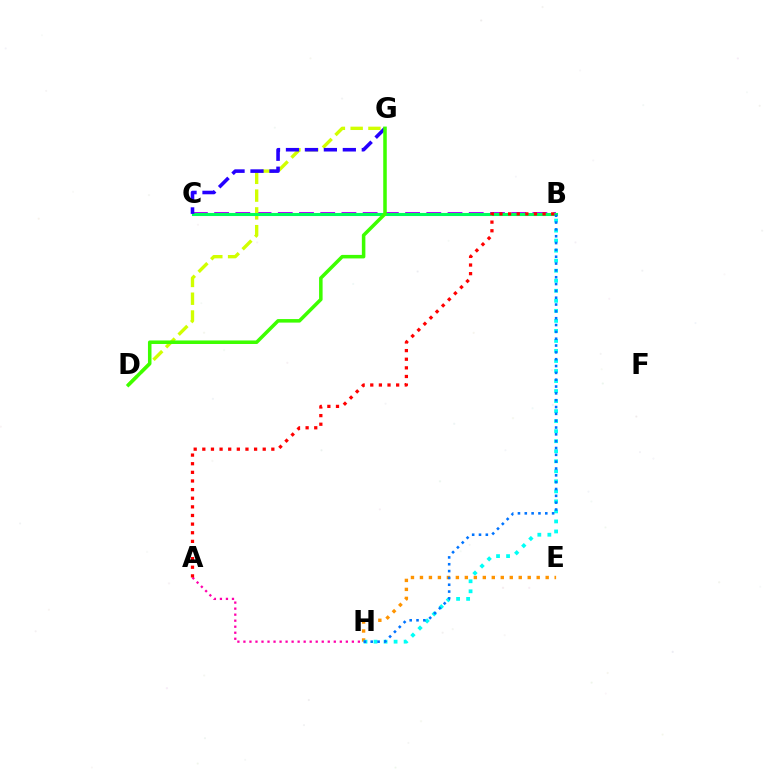{('B', 'C'): [{'color': '#b900ff', 'line_style': 'dashed', 'thickness': 2.88}, {'color': '#00ff5c', 'line_style': 'solid', 'thickness': 2.21}], ('D', 'G'): [{'color': '#d1ff00', 'line_style': 'dashed', 'thickness': 2.41}, {'color': '#3dff00', 'line_style': 'solid', 'thickness': 2.54}], ('E', 'H'): [{'color': '#ff9400', 'line_style': 'dotted', 'thickness': 2.44}], ('B', 'H'): [{'color': '#00fff6', 'line_style': 'dotted', 'thickness': 2.72}, {'color': '#0074ff', 'line_style': 'dotted', 'thickness': 1.86}], ('A', 'H'): [{'color': '#ff00ac', 'line_style': 'dotted', 'thickness': 1.64}], ('C', 'G'): [{'color': '#2500ff', 'line_style': 'dashed', 'thickness': 2.57}], ('A', 'B'): [{'color': '#ff0000', 'line_style': 'dotted', 'thickness': 2.34}]}